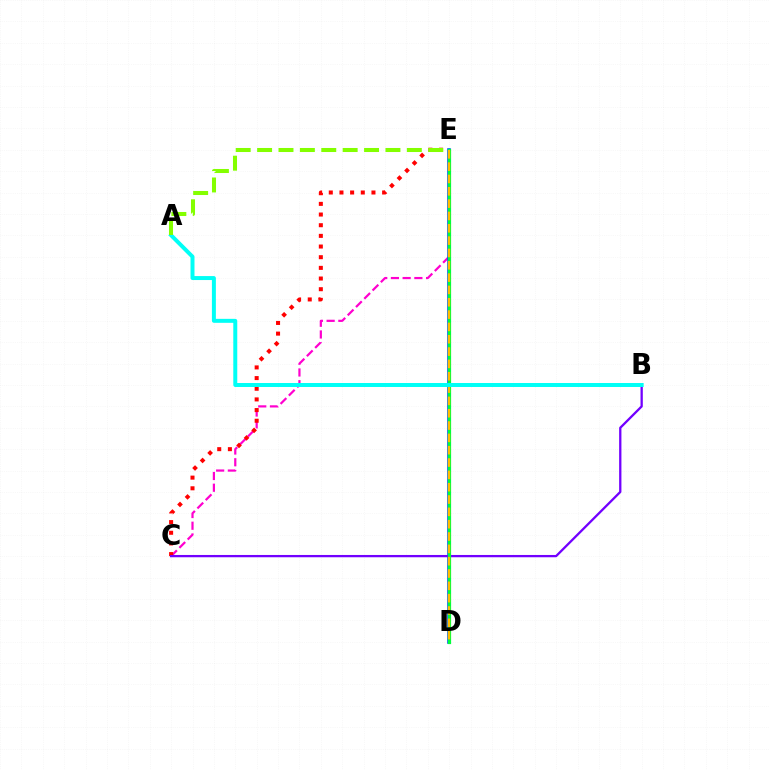{('C', 'E'): [{'color': '#ff00cf', 'line_style': 'dashed', 'thickness': 1.59}, {'color': '#ff0000', 'line_style': 'dotted', 'thickness': 2.9}], ('D', 'E'): [{'color': '#004bff', 'line_style': 'solid', 'thickness': 2.58}, {'color': '#00ff39', 'line_style': 'solid', 'thickness': 2.32}, {'color': '#ffbd00', 'line_style': 'dashed', 'thickness': 1.67}], ('B', 'C'): [{'color': '#7200ff', 'line_style': 'solid', 'thickness': 1.65}], ('A', 'B'): [{'color': '#00fff6', 'line_style': 'solid', 'thickness': 2.86}], ('A', 'E'): [{'color': '#84ff00', 'line_style': 'dashed', 'thickness': 2.91}]}